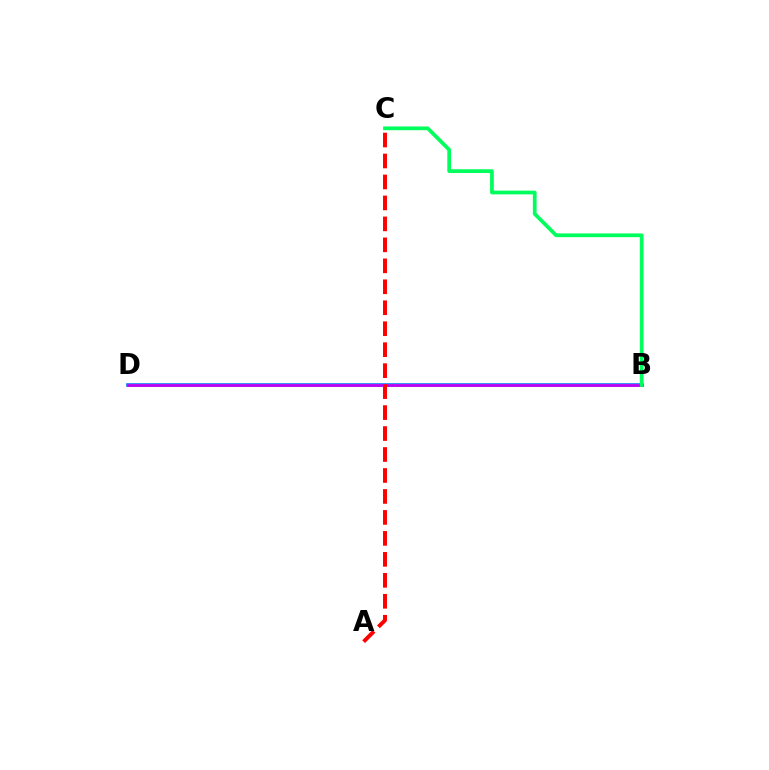{('B', 'D'): [{'color': '#0074ff', 'line_style': 'solid', 'thickness': 2.58}, {'color': '#d1ff00', 'line_style': 'solid', 'thickness': 2.2}, {'color': '#b900ff', 'line_style': 'solid', 'thickness': 2.05}], ('B', 'C'): [{'color': '#00ff5c', 'line_style': 'solid', 'thickness': 2.69}], ('A', 'C'): [{'color': '#ff0000', 'line_style': 'dashed', 'thickness': 2.85}]}